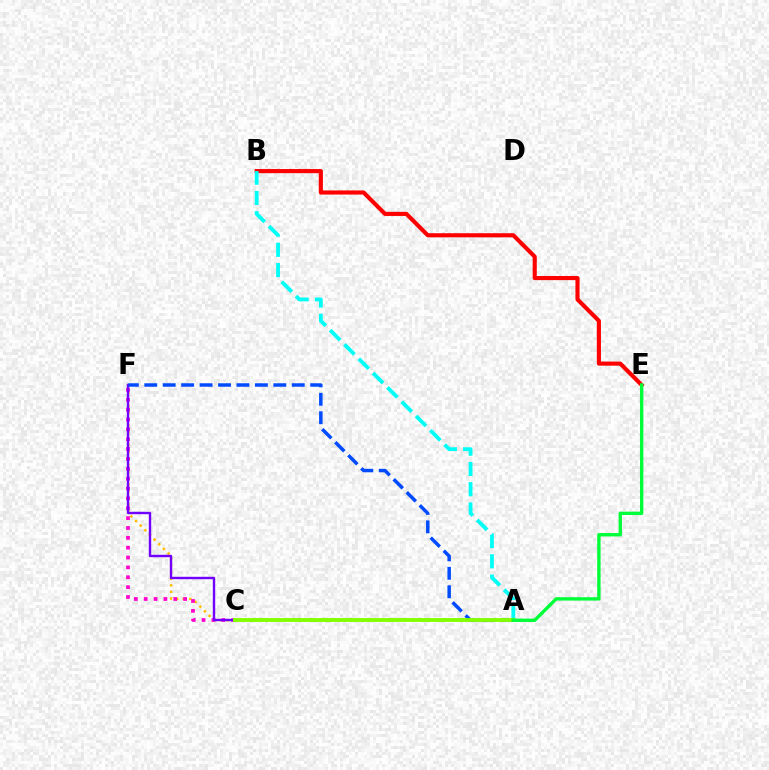{('C', 'F'): [{'color': '#ffbd00', 'line_style': 'dotted', 'thickness': 1.78}, {'color': '#ff00cf', 'line_style': 'dotted', 'thickness': 2.68}, {'color': '#7200ff', 'line_style': 'solid', 'thickness': 1.73}], ('B', 'E'): [{'color': '#ff0000', 'line_style': 'solid', 'thickness': 2.97}], ('A', 'B'): [{'color': '#00fff6', 'line_style': 'dashed', 'thickness': 2.75}], ('A', 'F'): [{'color': '#004bff', 'line_style': 'dashed', 'thickness': 2.5}], ('A', 'C'): [{'color': '#84ff00', 'line_style': 'solid', 'thickness': 2.79}], ('A', 'E'): [{'color': '#00ff39', 'line_style': 'solid', 'thickness': 2.43}]}